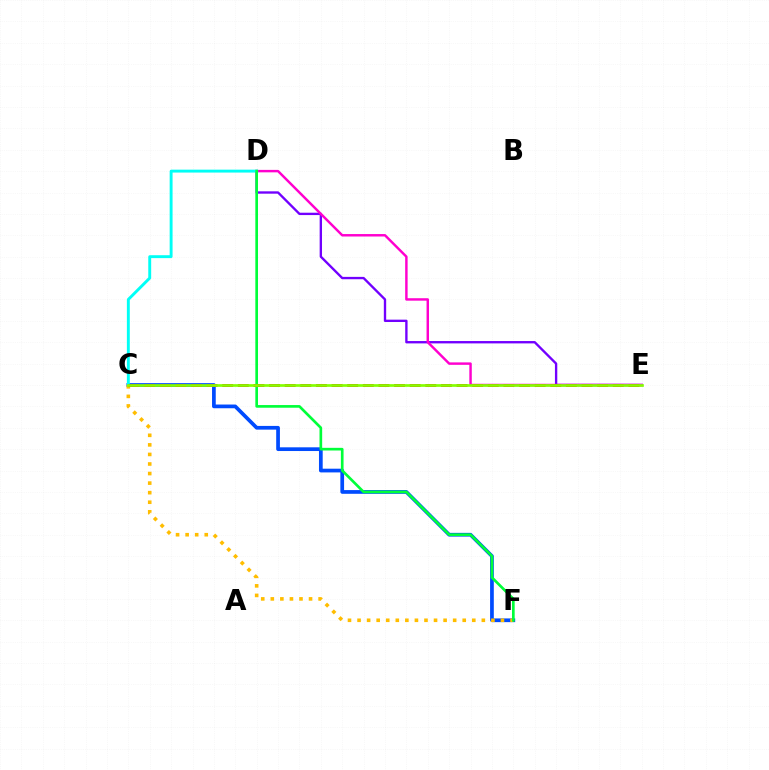{('D', 'E'): [{'color': '#7200ff', 'line_style': 'solid', 'thickness': 1.7}, {'color': '#ff00cf', 'line_style': 'solid', 'thickness': 1.76}], ('C', 'F'): [{'color': '#004bff', 'line_style': 'solid', 'thickness': 2.68}, {'color': '#ffbd00', 'line_style': 'dotted', 'thickness': 2.6}], ('C', 'D'): [{'color': '#00fff6', 'line_style': 'solid', 'thickness': 2.1}], ('D', 'F'): [{'color': '#00ff39', 'line_style': 'solid', 'thickness': 1.92}], ('C', 'E'): [{'color': '#ff0000', 'line_style': 'dashed', 'thickness': 2.12}, {'color': '#84ff00', 'line_style': 'solid', 'thickness': 1.94}]}